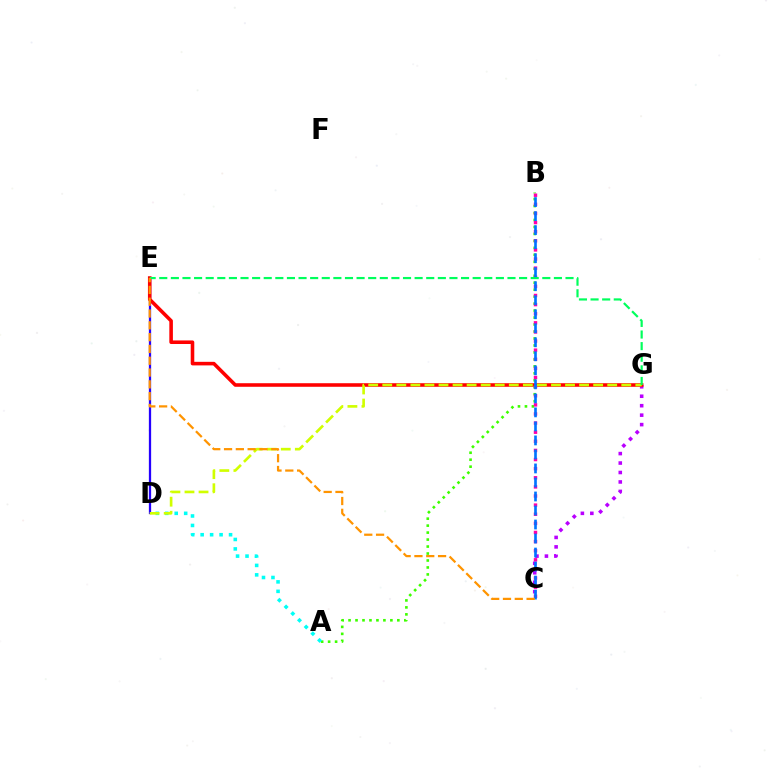{('D', 'E'): [{'color': '#2500ff', 'line_style': 'solid', 'thickness': 1.63}], ('C', 'G'): [{'color': '#b900ff', 'line_style': 'dotted', 'thickness': 2.57}], ('E', 'G'): [{'color': '#ff0000', 'line_style': 'solid', 'thickness': 2.57}, {'color': '#00ff5c', 'line_style': 'dashed', 'thickness': 1.58}], ('A', 'B'): [{'color': '#3dff00', 'line_style': 'dotted', 'thickness': 1.89}], ('B', 'C'): [{'color': '#ff00ac', 'line_style': 'dotted', 'thickness': 2.48}, {'color': '#0074ff', 'line_style': 'dashed', 'thickness': 1.9}], ('A', 'D'): [{'color': '#00fff6', 'line_style': 'dotted', 'thickness': 2.57}], ('D', 'G'): [{'color': '#d1ff00', 'line_style': 'dashed', 'thickness': 1.91}], ('C', 'E'): [{'color': '#ff9400', 'line_style': 'dashed', 'thickness': 1.6}]}